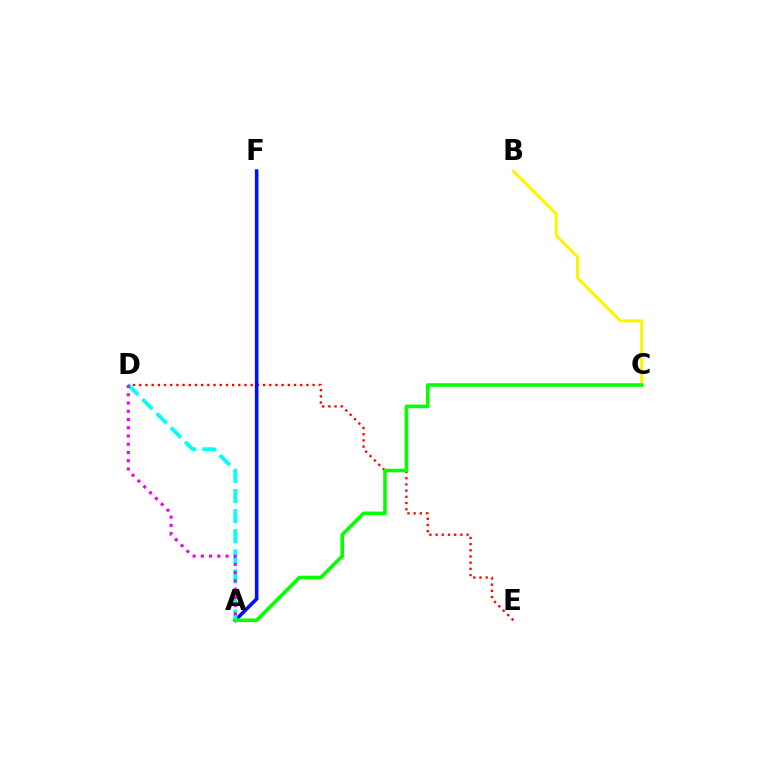{('D', 'E'): [{'color': '#ff0000', 'line_style': 'dotted', 'thickness': 1.68}], ('A', 'F'): [{'color': '#0010ff', 'line_style': 'solid', 'thickness': 2.59}], ('B', 'C'): [{'color': '#fcf500', 'line_style': 'solid', 'thickness': 2.17}], ('A', 'D'): [{'color': '#00fff6', 'line_style': 'dashed', 'thickness': 2.73}, {'color': '#ee00ff', 'line_style': 'dotted', 'thickness': 2.24}], ('A', 'C'): [{'color': '#08ff00', 'line_style': 'solid', 'thickness': 2.59}]}